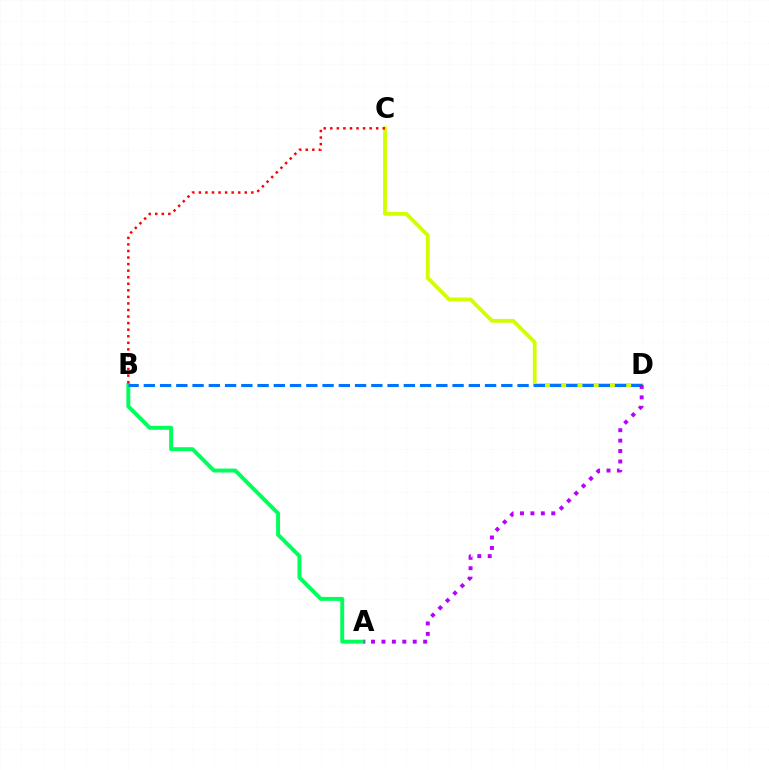{('A', 'B'): [{'color': '#00ff5c', 'line_style': 'solid', 'thickness': 2.83}], ('C', 'D'): [{'color': '#d1ff00', 'line_style': 'solid', 'thickness': 2.74}], ('B', 'D'): [{'color': '#0074ff', 'line_style': 'dashed', 'thickness': 2.21}], ('A', 'D'): [{'color': '#b900ff', 'line_style': 'dotted', 'thickness': 2.83}], ('B', 'C'): [{'color': '#ff0000', 'line_style': 'dotted', 'thickness': 1.78}]}